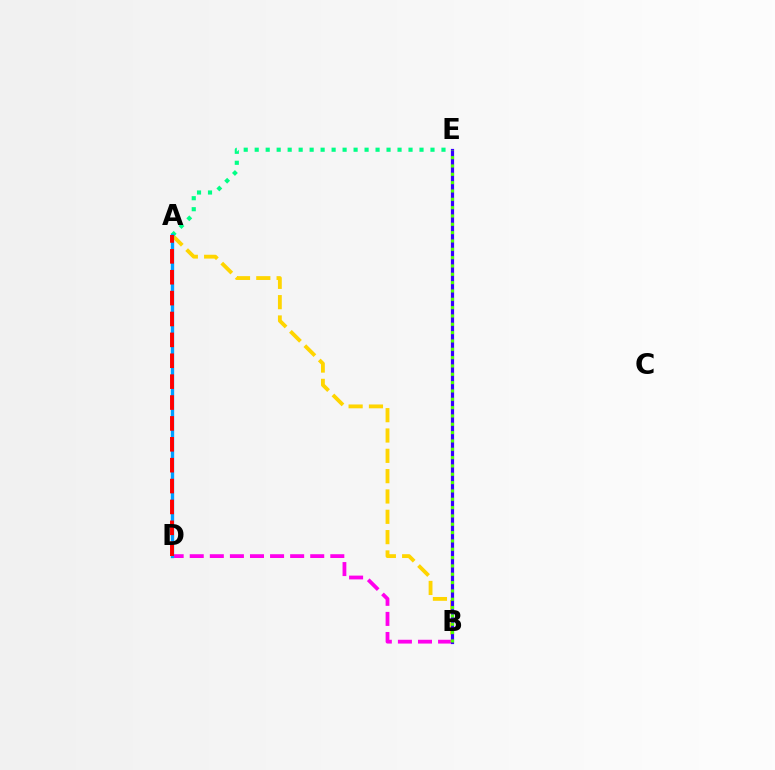{('B', 'D'): [{'color': '#ff00ed', 'line_style': 'dashed', 'thickness': 2.73}], ('A', 'B'): [{'color': '#ffd500', 'line_style': 'dashed', 'thickness': 2.76}], ('B', 'E'): [{'color': '#3700ff', 'line_style': 'solid', 'thickness': 2.3}, {'color': '#4fff00', 'line_style': 'dotted', 'thickness': 2.26}], ('A', 'E'): [{'color': '#00ff86', 'line_style': 'dotted', 'thickness': 2.99}], ('A', 'D'): [{'color': '#009eff', 'line_style': 'solid', 'thickness': 2.41}, {'color': '#ff0000', 'line_style': 'dashed', 'thickness': 2.84}]}